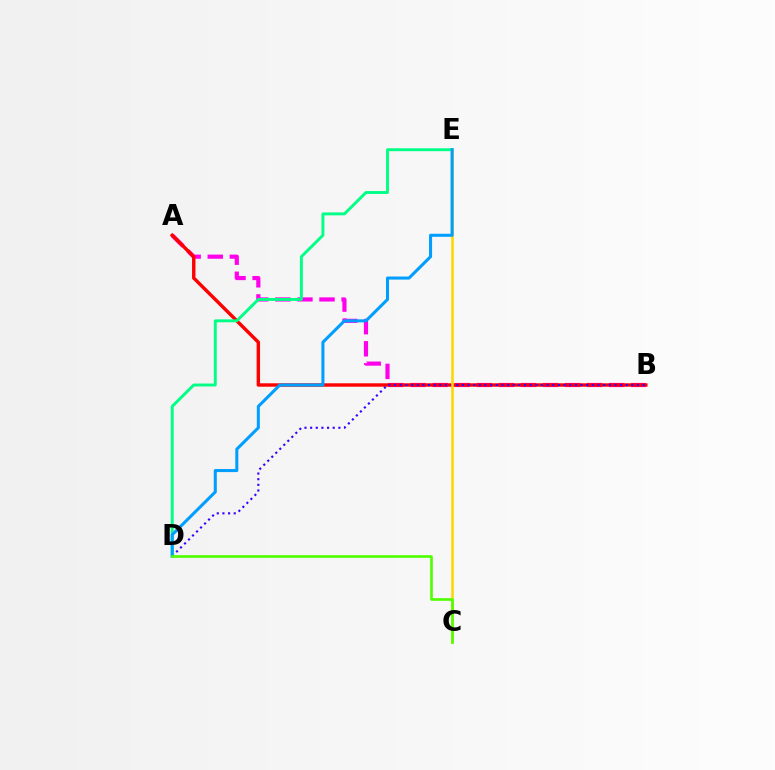{('A', 'B'): [{'color': '#ff00ed', 'line_style': 'dashed', 'thickness': 3.0}, {'color': '#ff0000', 'line_style': 'solid', 'thickness': 2.46}], ('D', 'E'): [{'color': '#00ff86', 'line_style': 'solid', 'thickness': 2.11}, {'color': '#009eff', 'line_style': 'solid', 'thickness': 2.2}], ('B', 'D'): [{'color': '#3700ff', 'line_style': 'dotted', 'thickness': 1.53}], ('C', 'E'): [{'color': '#ffd500', 'line_style': 'solid', 'thickness': 1.84}], ('C', 'D'): [{'color': '#4fff00', 'line_style': 'solid', 'thickness': 1.91}]}